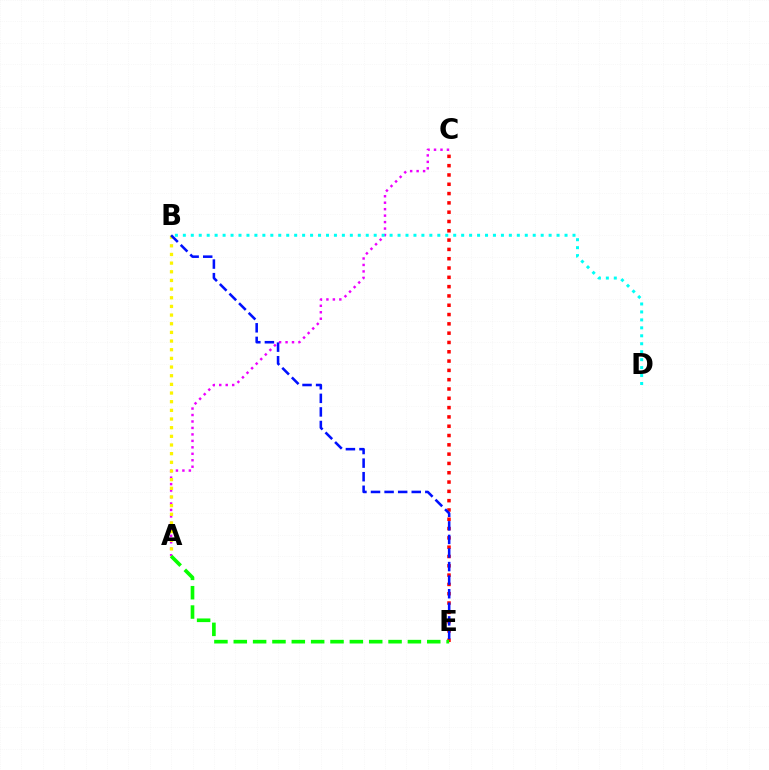{('A', 'C'): [{'color': '#ee00ff', 'line_style': 'dotted', 'thickness': 1.76}], ('A', 'B'): [{'color': '#fcf500', 'line_style': 'dotted', 'thickness': 2.35}], ('C', 'E'): [{'color': '#ff0000', 'line_style': 'dotted', 'thickness': 2.53}], ('B', 'D'): [{'color': '#00fff6', 'line_style': 'dotted', 'thickness': 2.16}], ('A', 'E'): [{'color': '#08ff00', 'line_style': 'dashed', 'thickness': 2.63}], ('B', 'E'): [{'color': '#0010ff', 'line_style': 'dashed', 'thickness': 1.84}]}